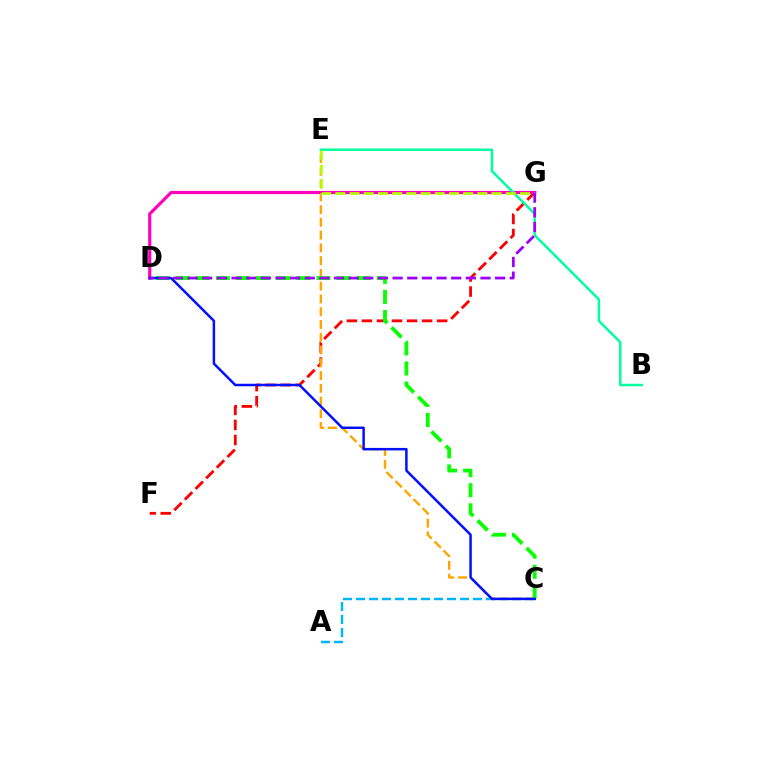{('F', 'G'): [{'color': '#ff0000', 'line_style': 'dashed', 'thickness': 2.04}], ('A', 'C'): [{'color': '#00b5ff', 'line_style': 'dashed', 'thickness': 1.77}], ('C', 'E'): [{'color': '#ffa500', 'line_style': 'dashed', 'thickness': 1.73}], ('C', 'D'): [{'color': '#08ff00', 'line_style': 'dashed', 'thickness': 2.73}, {'color': '#0010ff', 'line_style': 'solid', 'thickness': 1.79}], ('D', 'G'): [{'color': '#ff00bd', 'line_style': 'solid', 'thickness': 2.29}, {'color': '#9b00ff', 'line_style': 'dashed', 'thickness': 1.99}], ('B', 'E'): [{'color': '#00ff9d', 'line_style': 'solid', 'thickness': 1.77}], ('E', 'G'): [{'color': '#b3ff00', 'line_style': 'dashed', 'thickness': 1.93}]}